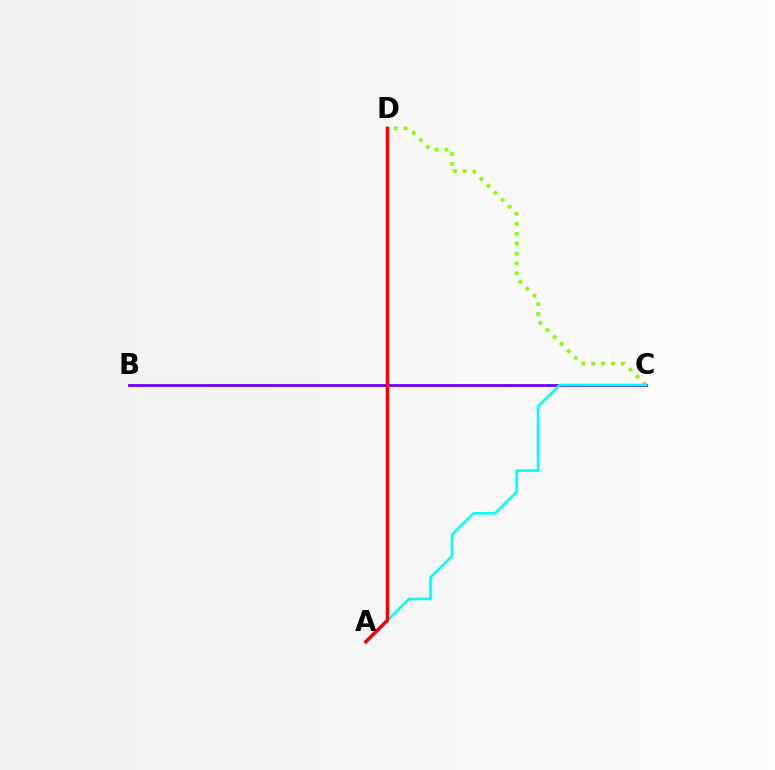{('B', 'C'): [{'color': '#7200ff', 'line_style': 'solid', 'thickness': 2.01}], ('C', 'D'): [{'color': '#84ff00', 'line_style': 'dotted', 'thickness': 2.7}], ('A', 'C'): [{'color': '#00fff6', 'line_style': 'solid', 'thickness': 1.87}], ('A', 'D'): [{'color': '#ff0000', 'line_style': 'solid', 'thickness': 2.54}]}